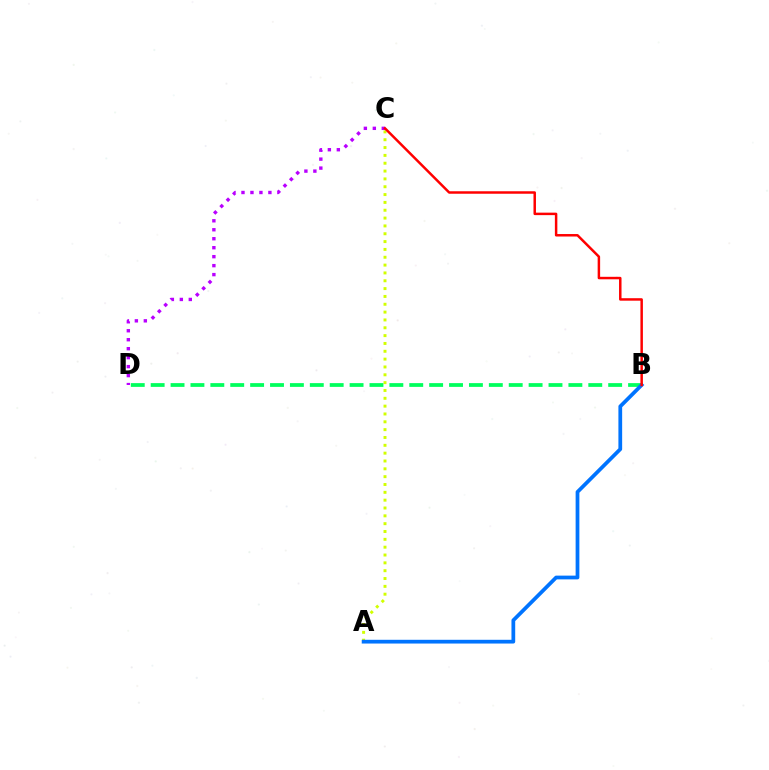{('A', 'C'): [{'color': '#d1ff00', 'line_style': 'dotted', 'thickness': 2.13}], ('C', 'D'): [{'color': '#b900ff', 'line_style': 'dotted', 'thickness': 2.44}], ('B', 'D'): [{'color': '#00ff5c', 'line_style': 'dashed', 'thickness': 2.7}], ('A', 'B'): [{'color': '#0074ff', 'line_style': 'solid', 'thickness': 2.7}], ('B', 'C'): [{'color': '#ff0000', 'line_style': 'solid', 'thickness': 1.79}]}